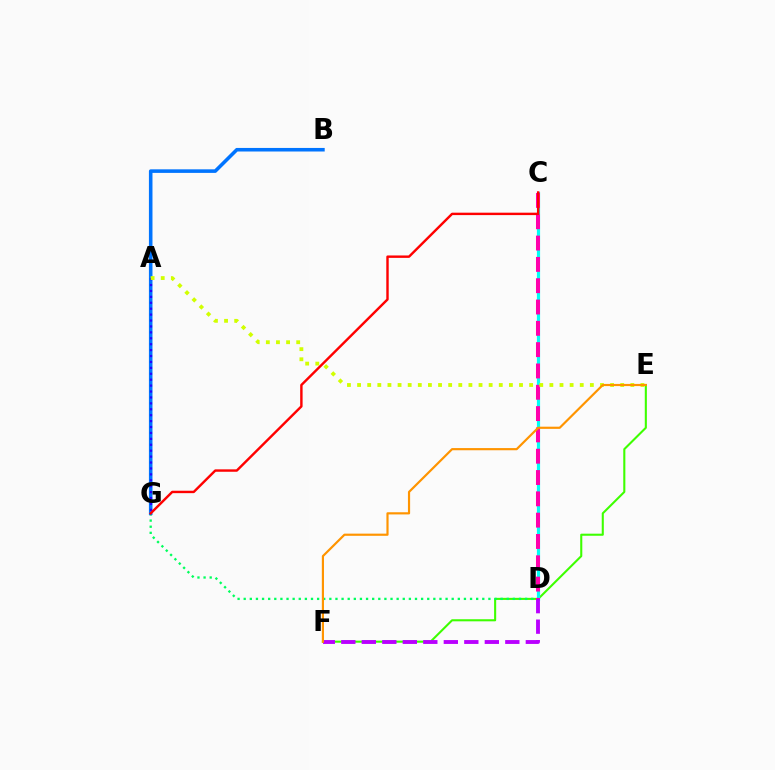{('E', 'F'): [{'color': '#3dff00', 'line_style': 'solid', 'thickness': 1.5}, {'color': '#ff9400', 'line_style': 'solid', 'thickness': 1.57}], ('C', 'D'): [{'color': '#00fff6', 'line_style': 'solid', 'thickness': 2.29}, {'color': '#ff00ac', 'line_style': 'dashed', 'thickness': 2.9}], ('D', 'G'): [{'color': '#00ff5c', 'line_style': 'dotted', 'thickness': 1.66}], ('B', 'G'): [{'color': '#0074ff', 'line_style': 'solid', 'thickness': 2.57}], ('A', 'G'): [{'color': '#2500ff', 'line_style': 'dotted', 'thickness': 1.61}], ('A', 'E'): [{'color': '#d1ff00', 'line_style': 'dotted', 'thickness': 2.75}], ('D', 'F'): [{'color': '#b900ff', 'line_style': 'dashed', 'thickness': 2.79}], ('C', 'G'): [{'color': '#ff0000', 'line_style': 'solid', 'thickness': 1.74}]}